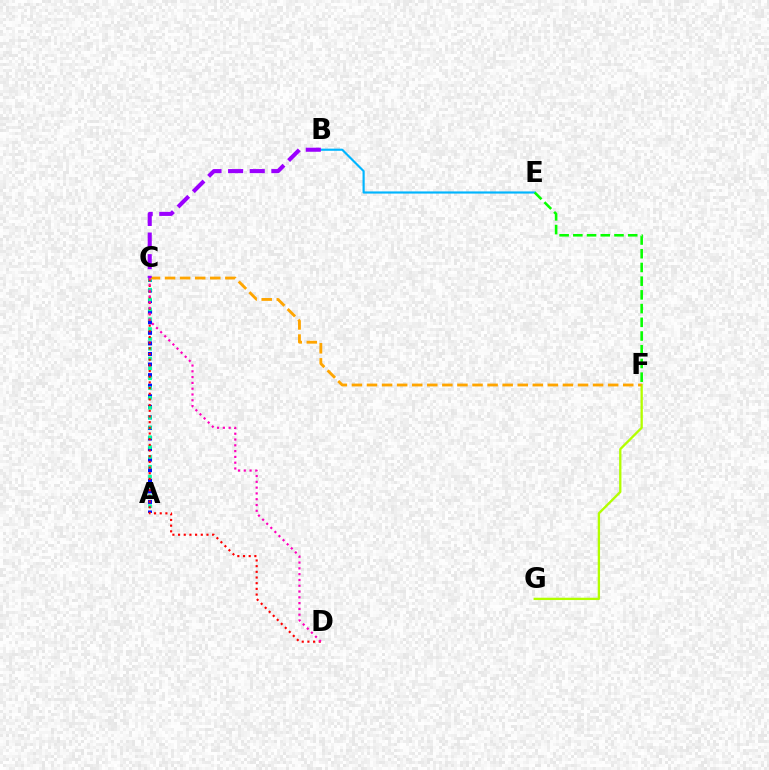{('A', 'C'): [{'color': '#0010ff', 'line_style': 'dotted', 'thickness': 2.87}, {'color': '#00ff9d', 'line_style': 'dotted', 'thickness': 2.67}], ('F', 'G'): [{'color': '#b3ff00', 'line_style': 'solid', 'thickness': 1.67}], ('C', 'D'): [{'color': '#ff0000', 'line_style': 'dotted', 'thickness': 1.54}, {'color': '#ff00bd', 'line_style': 'dotted', 'thickness': 1.57}], ('B', 'E'): [{'color': '#00b5ff', 'line_style': 'solid', 'thickness': 1.55}], ('E', 'F'): [{'color': '#08ff00', 'line_style': 'dashed', 'thickness': 1.86}], ('C', 'F'): [{'color': '#ffa500', 'line_style': 'dashed', 'thickness': 2.05}], ('B', 'C'): [{'color': '#9b00ff', 'line_style': 'dashed', 'thickness': 2.94}]}